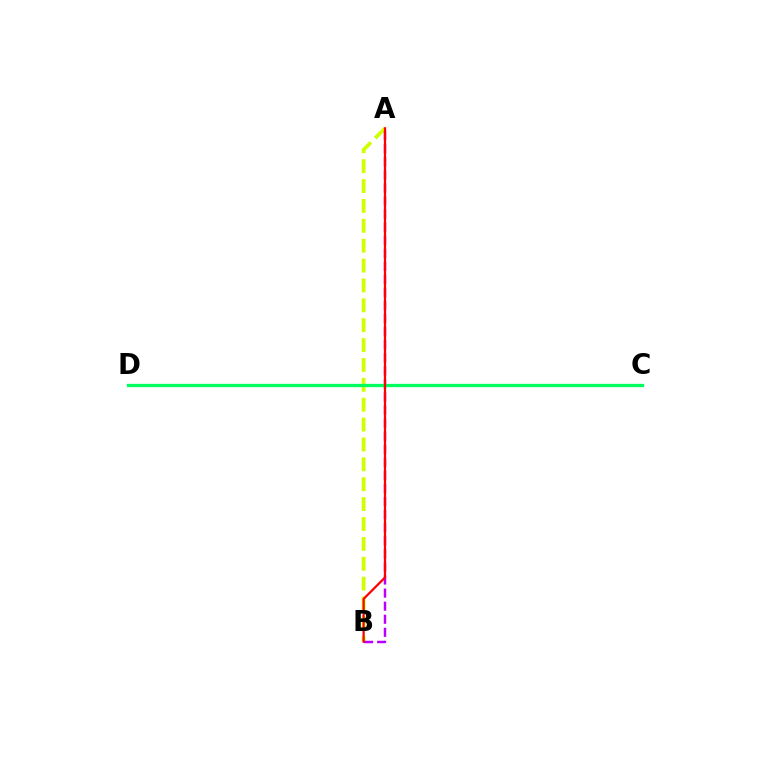{('A', 'B'): [{'color': '#d1ff00', 'line_style': 'dashed', 'thickness': 2.7}, {'color': '#b900ff', 'line_style': 'dashed', 'thickness': 1.78}, {'color': '#ff0000', 'line_style': 'solid', 'thickness': 1.62}], ('C', 'D'): [{'color': '#0074ff', 'line_style': 'dashed', 'thickness': 1.9}, {'color': '#00ff5c', 'line_style': 'solid', 'thickness': 2.36}]}